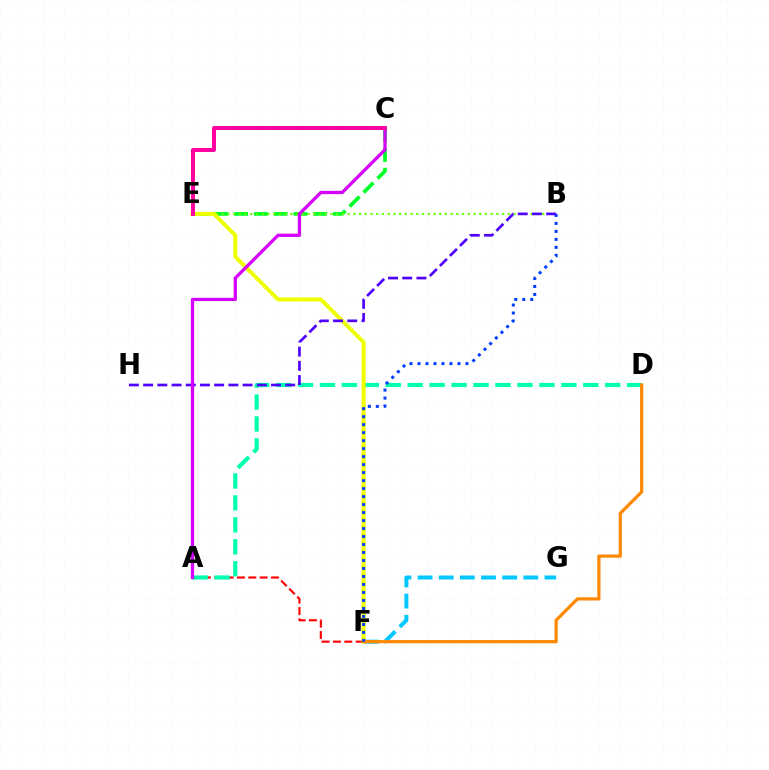{('F', 'G'): [{'color': '#00c7ff', 'line_style': 'dashed', 'thickness': 2.87}], ('C', 'E'): [{'color': '#00ff27', 'line_style': 'dashed', 'thickness': 2.68}, {'color': '#ff00a0', 'line_style': 'solid', 'thickness': 2.85}], ('B', 'E'): [{'color': '#66ff00', 'line_style': 'dotted', 'thickness': 1.56}], ('A', 'F'): [{'color': '#ff0000', 'line_style': 'dashed', 'thickness': 1.54}], ('A', 'D'): [{'color': '#00ffaf', 'line_style': 'dashed', 'thickness': 2.98}], ('E', 'F'): [{'color': '#eeff00', 'line_style': 'solid', 'thickness': 2.89}], ('D', 'F'): [{'color': '#ff8800', 'line_style': 'solid', 'thickness': 2.31}], ('B', 'F'): [{'color': '#003fff', 'line_style': 'dotted', 'thickness': 2.17}], ('B', 'H'): [{'color': '#4f00ff', 'line_style': 'dashed', 'thickness': 1.93}], ('A', 'C'): [{'color': '#d600ff', 'line_style': 'solid', 'thickness': 2.35}]}